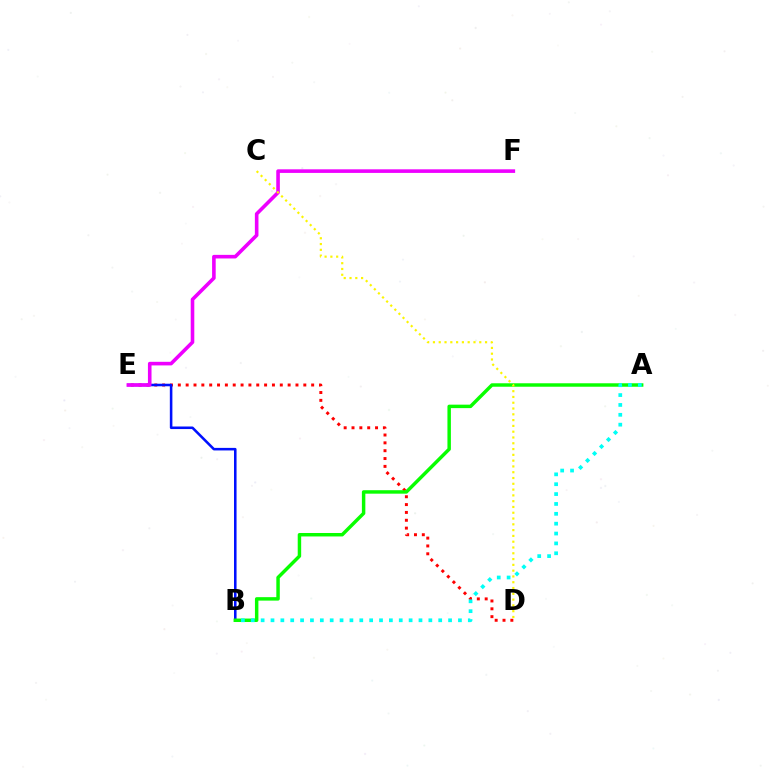{('D', 'E'): [{'color': '#ff0000', 'line_style': 'dotted', 'thickness': 2.13}], ('B', 'E'): [{'color': '#0010ff', 'line_style': 'solid', 'thickness': 1.84}], ('E', 'F'): [{'color': '#ee00ff', 'line_style': 'solid', 'thickness': 2.59}], ('A', 'B'): [{'color': '#08ff00', 'line_style': 'solid', 'thickness': 2.49}, {'color': '#00fff6', 'line_style': 'dotted', 'thickness': 2.68}], ('C', 'D'): [{'color': '#fcf500', 'line_style': 'dotted', 'thickness': 1.57}]}